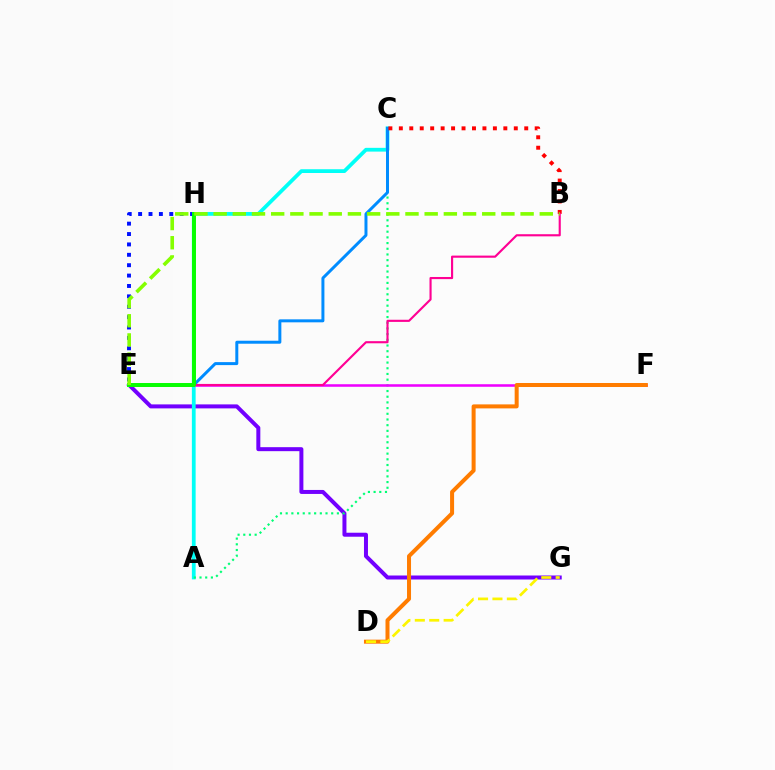{('E', 'G'): [{'color': '#7200ff', 'line_style': 'solid', 'thickness': 2.87}], ('A', 'C'): [{'color': '#00fff6', 'line_style': 'solid', 'thickness': 2.71}, {'color': '#00ff74', 'line_style': 'dotted', 'thickness': 1.55}], ('E', 'H'): [{'color': '#0010ff', 'line_style': 'dotted', 'thickness': 2.82}, {'color': '#08ff00', 'line_style': 'solid', 'thickness': 2.84}], ('C', 'E'): [{'color': '#008cff', 'line_style': 'solid', 'thickness': 2.15}], ('E', 'F'): [{'color': '#ee00ff', 'line_style': 'solid', 'thickness': 1.83}], ('B', 'C'): [{'color': '#ff0000', 'line_style': 'dotted', 'thickness': 2.84}], ('D', 'F'): [{'color': '#ff7c00', 'line_style': 'solid', 'thickness': 2.88}], ('D', 'G'): [{'color': '#fcf500', 'line_style': 'dashed', 'thickness': 1.96}], ('B', 'E'): [{'color': '#ff0094', 'line_style': 'solid', 'thickness': 1.54}, {'color': '#84ff00', 'line_style': 'dashed', 'thickness': 2.61}]}